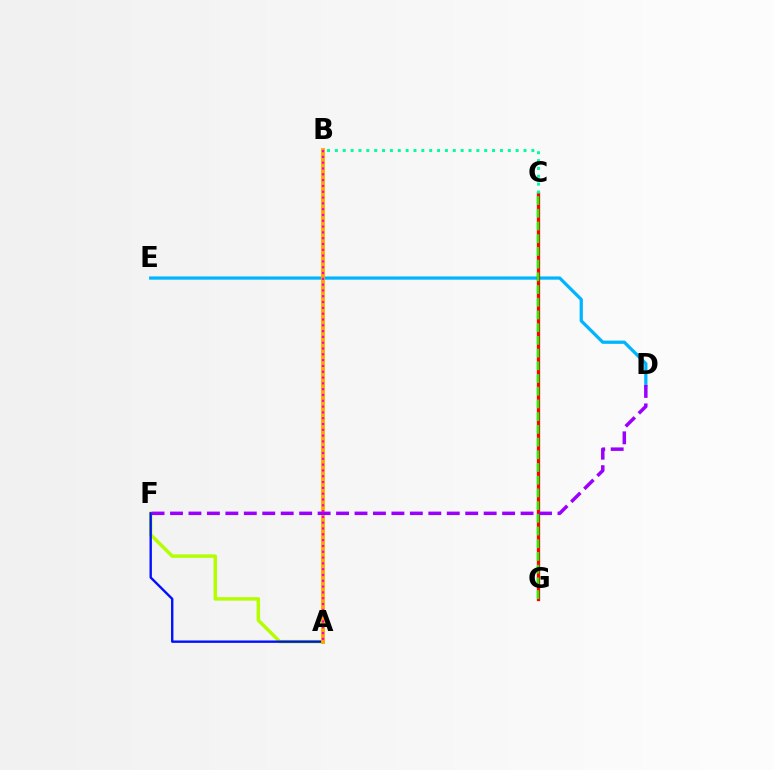{('D', 'E'): [{'color': '#00b5ff', 'line_style': 'solid', 'thickness': 2.33}], ('A', 'F'): [{'color': '#b3ff00', 'line_style': 'solid', 'thickness': 2.5}, {'color': '#0010ff', 'line_style': 'solid', 'thickness': 1.72}], ('C', 'G'): [{'color': '#ff0000', 'line_style': 'solid', 'thickness': 2.38}, {'color': '#08ff00', 'line_style': 'dashed', 'thickness': 1.73}], ('A', 'B'): [{'color': '#ffa500', 'line_style': 'solid', 'thickness': 2.76}, {'color': '#ff00bd', 'line_style': 'dotted', 'thickness': 1.58}], ('B', 'C'): [{'color': '#00ff9d', 'line_style': 'dotted', 'thickness': 2.14}], ('D', 'F'): [{'color': '#9b00ff', 'line_style': 'dashed', 'thickness': 2.51}]}